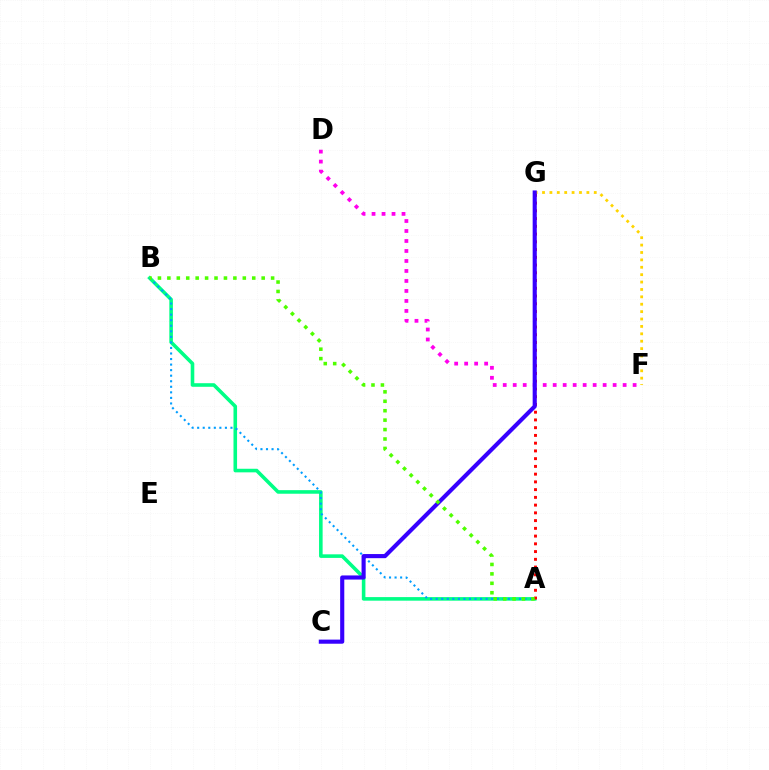{('A', 'B'): [{'color': '#00ff86', 'line_style': 'solid', 'thickness': 2.58}, {'color': '#009eff', 'line_style': 'dotted', 'thickness': 1.51}, {'color': '#4fff00', 'line_style': 'dotted', 'thickness': 2.56}], ('F', 'G'): [{'color': '#ffd500', 'line_style': 'dotted', 'thickness': 2.01}], ('D', 'F'): [{'color': '#ff00ed', 'line_style': 'dotted', 'thickness': 2.71}], ('A', 'G'): [{'color': '#ff0000', 'line_style': 'dotted', 'thickness': 2.1}], ('C', 'G'): [{'color': '#3700ff', 'line_style': 'solid', 'thickness': 2.97}]}